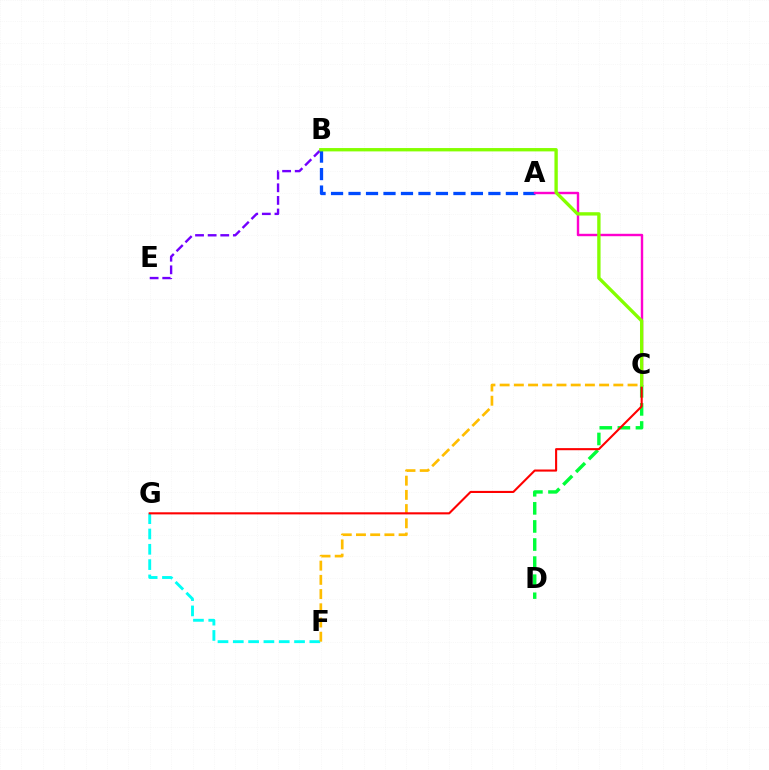{('B', 'E'): [{'color': '#7200ff', 'line_style': 'dashed', 'thickness': 1.71}], ('A', 'B'): [{'color': '#004bff', 'line_style': 'dashed', 'thickness': 2.38}], ('A', 'C'): [{'color': '#ff00cf', 'line_style': 'solid', 'thickness': 1.74}], ('C', 'D'): [{'color': '#00ff39', 'line_style': 'dashed', 'thickness': 2.46}], ('F', 'G'): [{'color': '#00fff6', 'line_style': 'dashed', 'thickness': 2.08}], ('C', 'F'): [{'color': '#ffbd00', 'line_style': 'dashed', 'thickness': 1.93}], ('C', 'G'): [{'color': '#ff0000', 'line_style': 'solid', 'thickness': 1.51}], ('B', 'C'): [{'color': '#84ff00', 'line_style': 'solid', 'thickness': 2.41}]}